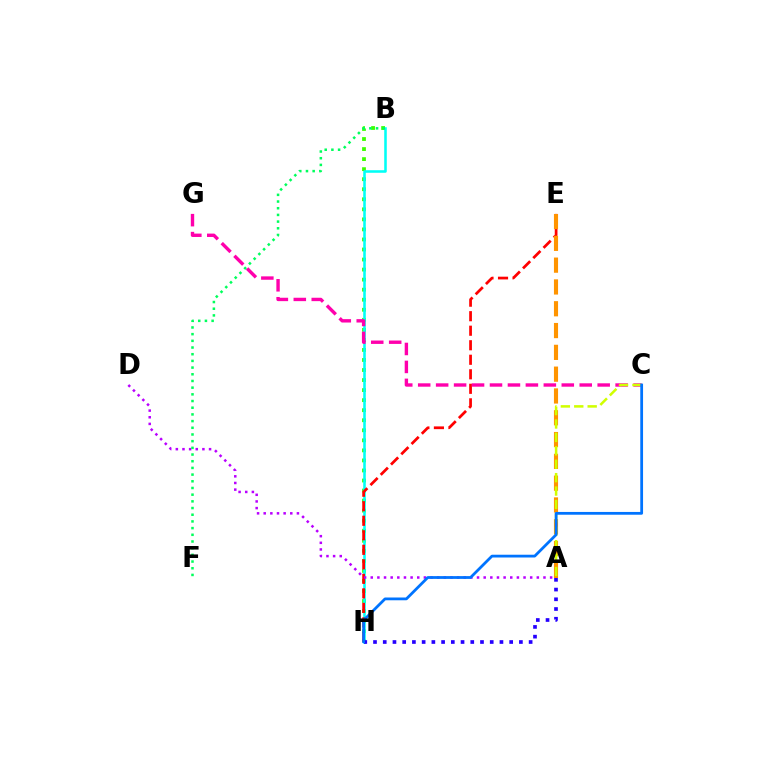{('B', 'H'): [{'color': '#3dff00', 'line_style': 'dotted', 'thickness': 2.73}, {'color': '#00fff6', 'line_style': 'solid', 'thickness': 1.84}], ('E', 'H'): [{'color': '#ff0000', 'line_style': 'dashed', 'thickness': 1.97}], ('A', 'E'): [{'color': '#ff9400', 'line_style': 'dashed', 'thickness': 2.96}], ('A', 'D'): [{'color': '#b900ff', 'line_style': 'dotted', 'thickness': 1.8}], ('C', 'G'): [{'color': '#ff00ac', 'line_style': 'dashed', 'thickness': 2.44}], ('B', 'F'): [{'color': '#00ff5c', 'line_style': 'dotted', 'thickness': 1.82}], ('A', 'H'): [{'color': '#2500ff', 'line_style': 'dotted', 'thickness': 2.64}], ('A', 'C'): [{'color': '#d1ff00', 'line_style': 'dashed', 'thickness': 1.82}], ('C', 'H'): [{'color': '#0074ff', 'line_style': 'solid', 'thickness': 2.0}]}